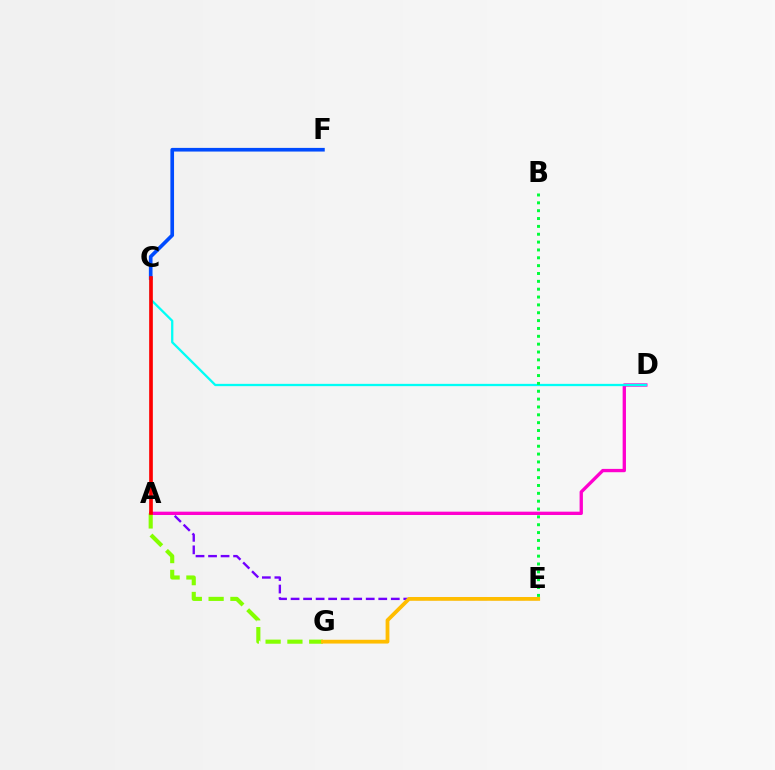{('A', 'E'): [{'color': '#7200ff', 'line_style': 'dashed', 'thickness': 1.7}], ('A', 'D'): [{'color': '#ff00cf', 'line_style': 'solid', 'thickness': 2.39}], ('A', 'G'): [{'color': '#84ff00', 'line_style': 'dashed', 'thickness': 2.96}], ('E', 'G'): [{'color': '#ffbd00', 'line_style': 'solid', 'thickness': 2.73}], ('C', 'D'): [{'color': '#00fff6', 'line_style': 'solid', 'thickness': 1.65}], ('B', 'E'): [{'color': '#00ff39', 'line_style': 'dotted', 'thickness': 2.13}], ('C', 'F'): [{'color': '#004bff', 'line_style': 'solid', 'thickness': 2.63}], ('A', 'C'): [{'color': '#ff0000', 'line_style': 'solid', 'thickness': 2.64}]}